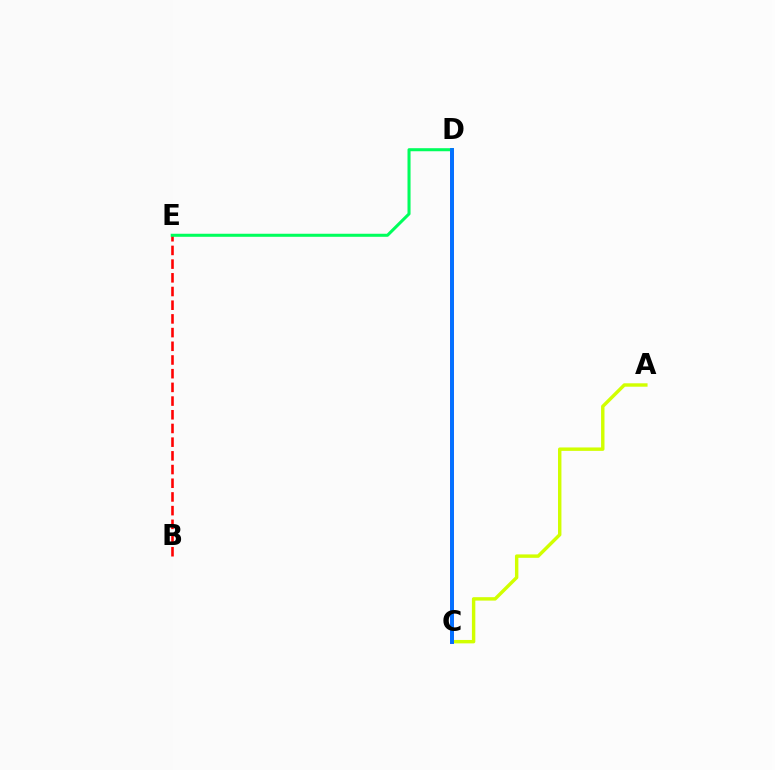{('B', 'E'): [{'color': '#ff0000', 'line_style': 'dashed', 'thickness': 1.86}], ('A', 'C'): [{'color': '#d1ff00', 'line_style': 'solid', 'thickness': 2.46}], ('C', 'D'): [{'color': '#b900ff', 'line_style': 'solid', 'thickness': 2.85}, {'color': '#0074ff', 'line_style': 'solid', 'thickness': 2.76}], ('D', 'E'): [{'color': '#00ff5c', 'line_style': 'solid', 'thickness': 2.2}]}